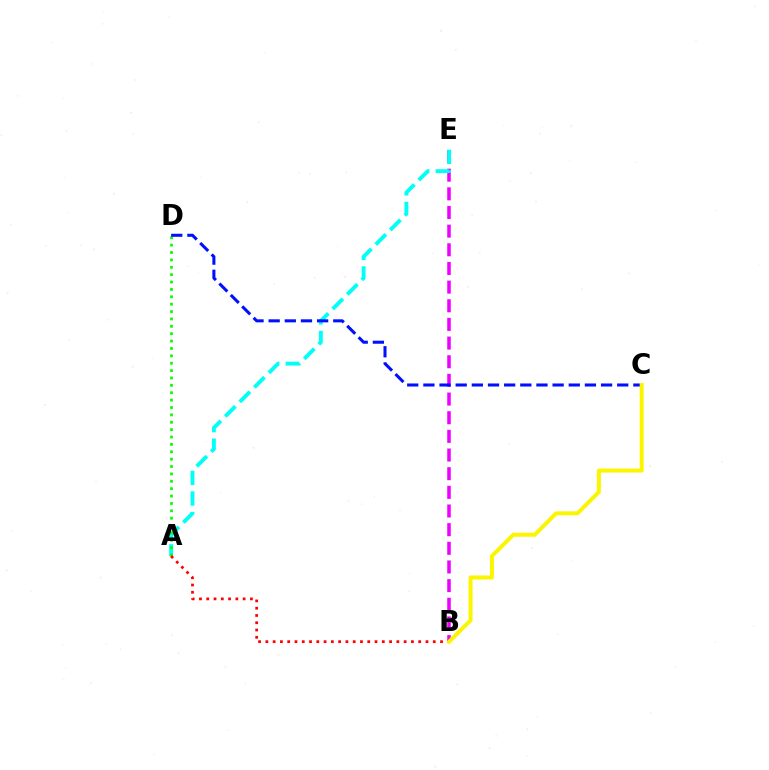{('B', 'E'): [{'color': '#ee00ff', 'line_style': 'dashed', 'thickness': 2.53}], ('A', 'E'): [{'color': '#00fff6', 'line_style': 'dashed', 'thickness': 2.79}], ('A', 'D'): [{'color': '#08ff00', 'line_style': 'dotted', 'thickness': 2.01}], ('A', 'B'): [{'color': '#ff0000', 'line_style': 'dotted', 'thickness': 1.98}], ('C', 'D'): [{'color': '#0010ff', 'line_style': 'dashed', 'thickness': 2.19}], ('B', 'C'): [{'color': '#fcf500', 'line_style': 'solid', 'thickness': 2.88}]}